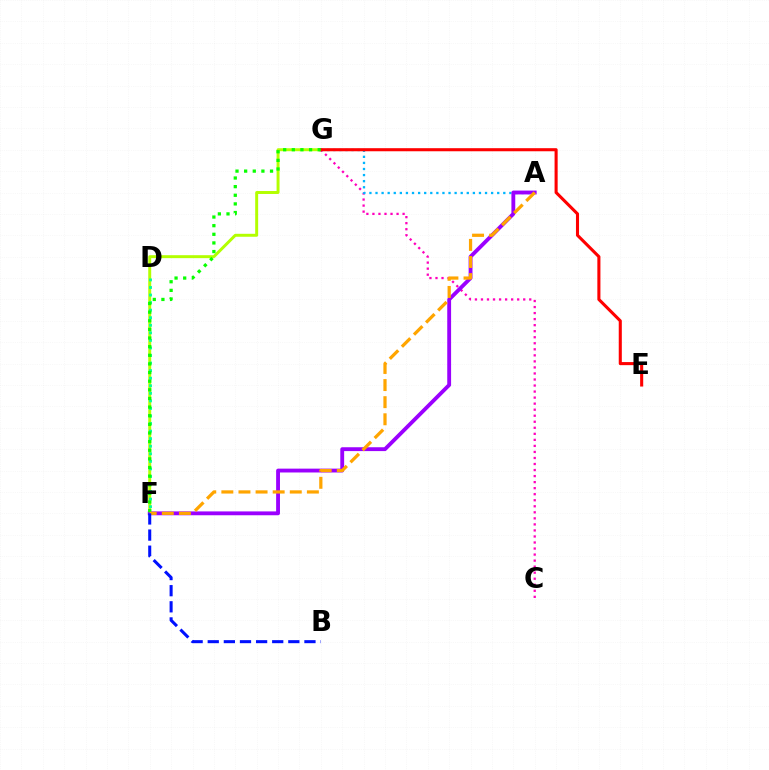{('F', 'G'): [{'color': '#b3ff00', 'line_style': 'solid', 'thickness': 2.13}, {'color': '#08ff00', 'line_style': 'dotted', 'thickness': 2.35}], ('C', 'G'): [{'color': '#ff00bd', 'line_style': 'dotted', 'thickness': 1.64}], ('A', 'G'): [{'color': '#00b5ff', 'line_style': 'dotted', 'thickness': 1.65}], ('A', 'F'): [{'color': '#9b00ff', 'line_style': 'solid', 'thickness': 2.77}, {'color': '#ffa500', 'line_style': 'dashed', 'thickness': 2.32}], ('D', 'F'): [{'color': '#00ff9d', 'line_style': 'dotted', 'thickness': 2.05}], ('E', 'G'): [{'color': '#ff0000', 'line_style': 'solid', 'thickness': 2.22}], ('B', 'F'): [{'color': '#0010ff', 'line_style': 'dashed', 'thickness': 2.19}]}